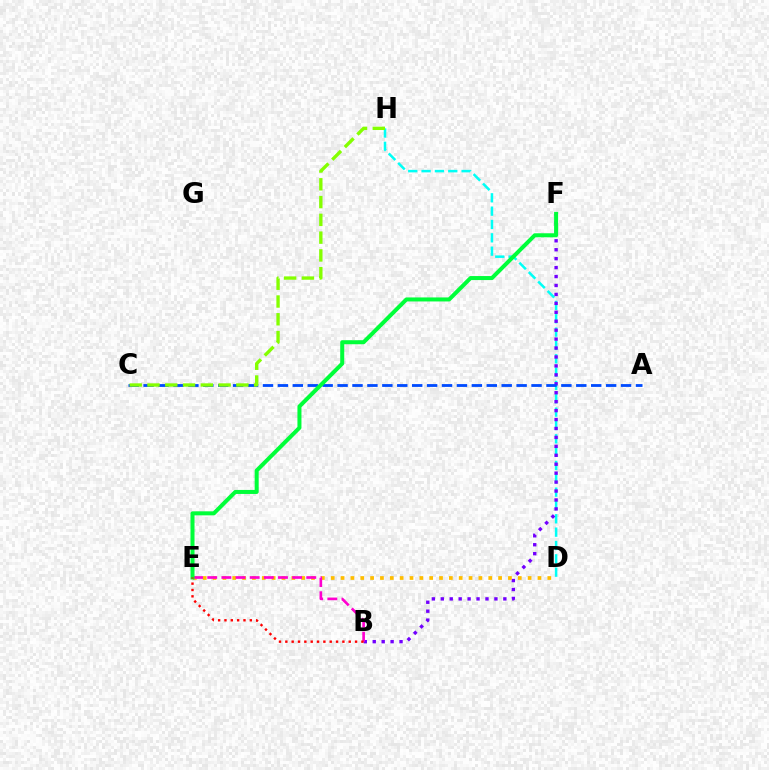{('D', 'H'): [{'color': '#00fff6', 'line_style': 'dashed', 'thickness': 1.81}], ('B', 'F'): [{'color': '#7200ff', 'line_style': 'dotted', 'thickness': 2.43}], ('D', 'E'): [{'color': '#ffbd00', 'line_style': 'dotted', 'thickness': 2.68}], ('A', 'C'): [{'color': '#004bff', 'line_style': 'dashed', 'thickness': 2.03}], ('B', 'E'): [{'color': '#ff00cf', 'line_style': 'dashed', 'thickness': 1.92}, {'color': '#ff0000', 'line_style': 'dotted', 'thickness': 1.72}], ('C', 'H'): [{'color': '#84ff00', 'line_style': 'dashed', 'thickness': 2.41}], ('E', 'F'): [{'color': '#00ff39', 'line_style': 'solid', 'thickness': 2.89}]}